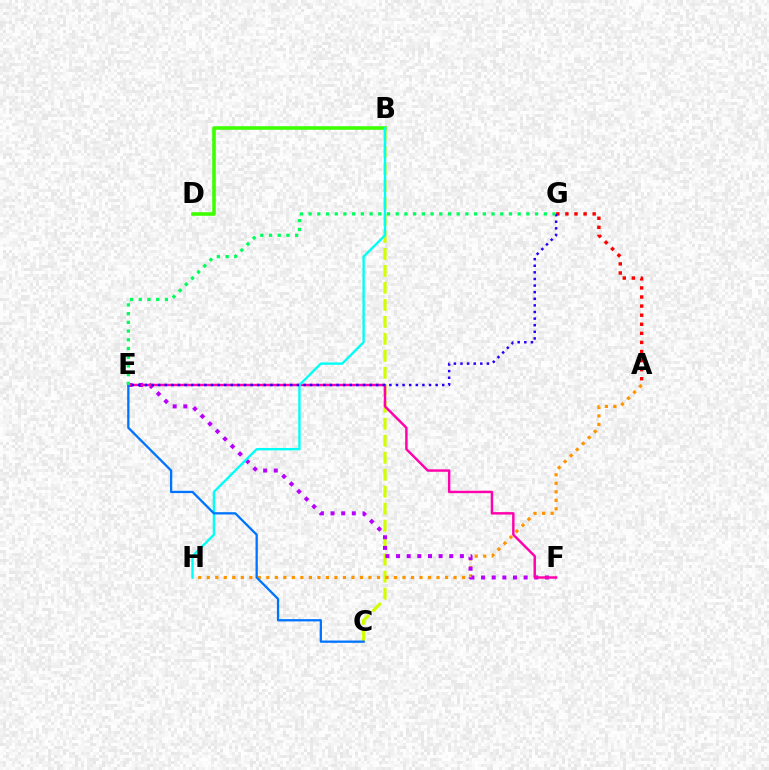{('B', 'C'): [{'color': '#d1ff00', 'line_style': 'dashed', 'thickness': 2.31}], ('A', 'H'): [{'color': '#ff9400', 'line_style': 'dotted', 'thickness': 2.31}], ('E', 'F'): [{'color': '#b900ff', 'line_style': 'dotted', 'thickness': 2.89}, {'color': '#ff00ac', 'line_style': 'solid', 'thickness': 1.75}], ('B', 'D'): [{'color': '#3dff00', 'line_style': 'solid', 'thickness': 2.58}], ('A', 'G'): [{'color': '#ff0000', 'line_style': 'dotted', 'thickness': 2.47}], ('B', 'H'): [{'color': '#00fff6', 'line_style': 'solid', 'thickness': 1.71}], ('C', 'E'): [{'color': '#0074ff', 'line_style': 'solid', 'thickness': 1.65}], ('E', 'G'): [{'color': '#2500ff', 'line_style': 'dotted', 'thickness': 1.8}, {'color': '#00ff5c', 'line_style': 'dotted', 'thickness': 2.37}]}